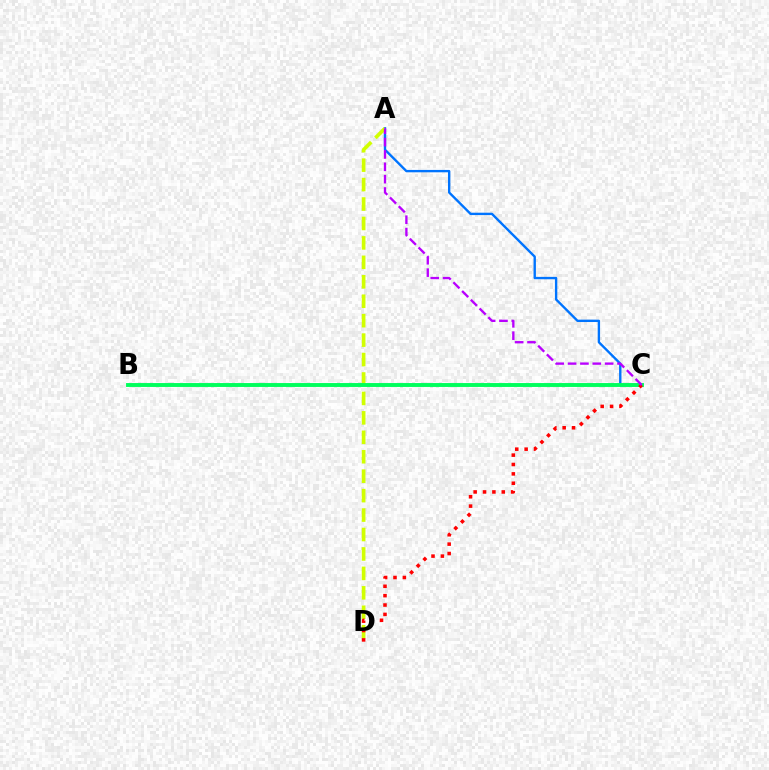{('A', 'C'): [{'color': '#0074ff', 'line_style': 'solid', 'thickness': 1.71}, {'color': '#b900ff', 'line_style': 'dashed', 'thickness': 1.68}], ('A', 'D'): [{'color': '#d1ff00', 'line_style': 'dashed', 'thickness': 2.64}], ('B', 'C'): [{'color': '#00ff5c', 'line_style': 'solid', 'thickness': 2.81}], ('C', 'D'): [{'color': '#ff0000', 'line_style': 'dotted', 'thickness': 2.55}]}